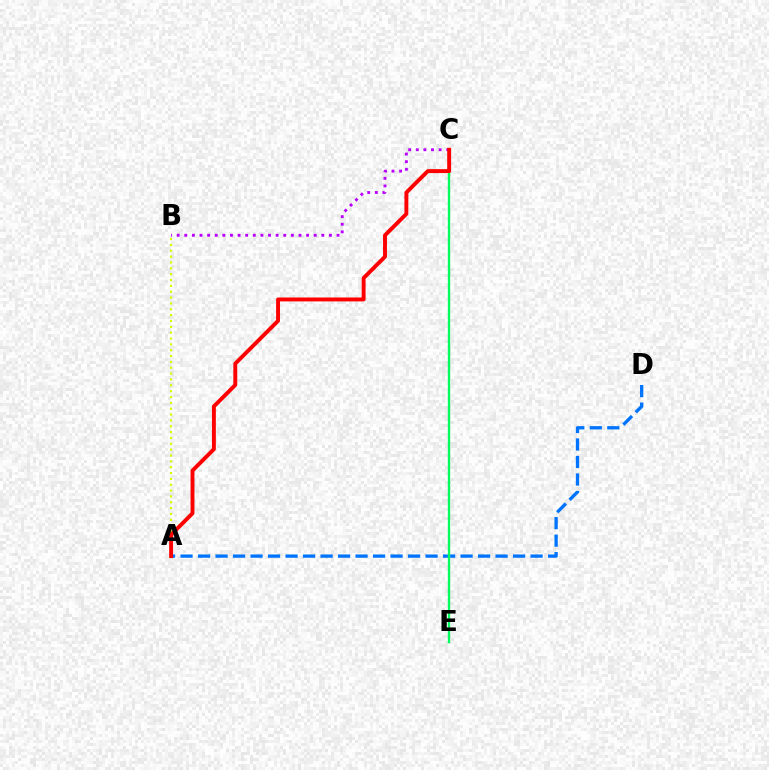{('B', 'C'): [{'color': '#b900ff', 'line_style': 'dotted', 'thickness': 2.07}], ('A', 'D'): [{'color': '#0074ff', 'line_style': 'dashed', 'thickness': 2.38}], ('C', 'E'): [{'color': '#00ff5c', 'line_style': 'solid', 'thickness': 1.71}], ('A', 'B'): [{'color': '#d1ff00', 'line_style': 'dotted', 'thickness': 1.59}], ('A', 'C'): [{'color': '#ff0000', 'line_style': 'solid', 'thickness': 2.81}]}